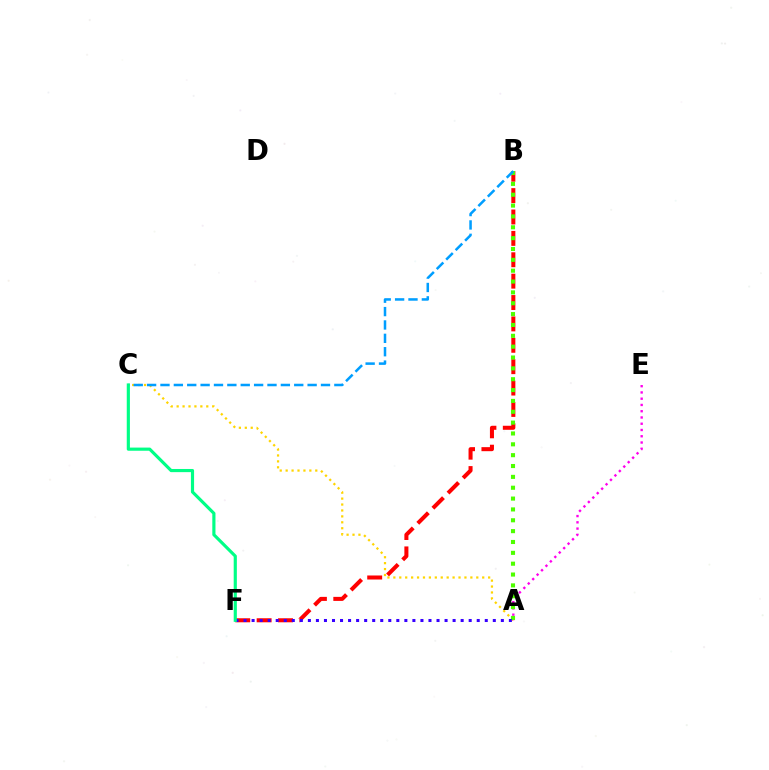{('A', 'C'): [{'color': '#ffd500', 'line_style': 'dotted', 'thickness': 1.61}], ('B', 'F'): [{'color': '#ff0000', 'line_style': 'dashed', 'thickness': 2.9}], ('A', 'E'): [{'color': '#ff00ed', 'line_style': 'dotted', 'thickness': 1.7}], ('A', 'B'): [{'color': '#4fff00', 'line_style': 'dotted', 'thickness': 2.95}], ('B', 'C'): [{'color': '#009eff', 'line_style': 'dashed', 'thickness': 1.82}], ('A', 'F'): [{'color': '#3700ff', 'line_style': 'dotted', 'thickness': 2.18}], ('C', 'F'): [{'color': '#00ff86', 'line_style': 'solid', 'thickness': 2.27}]}